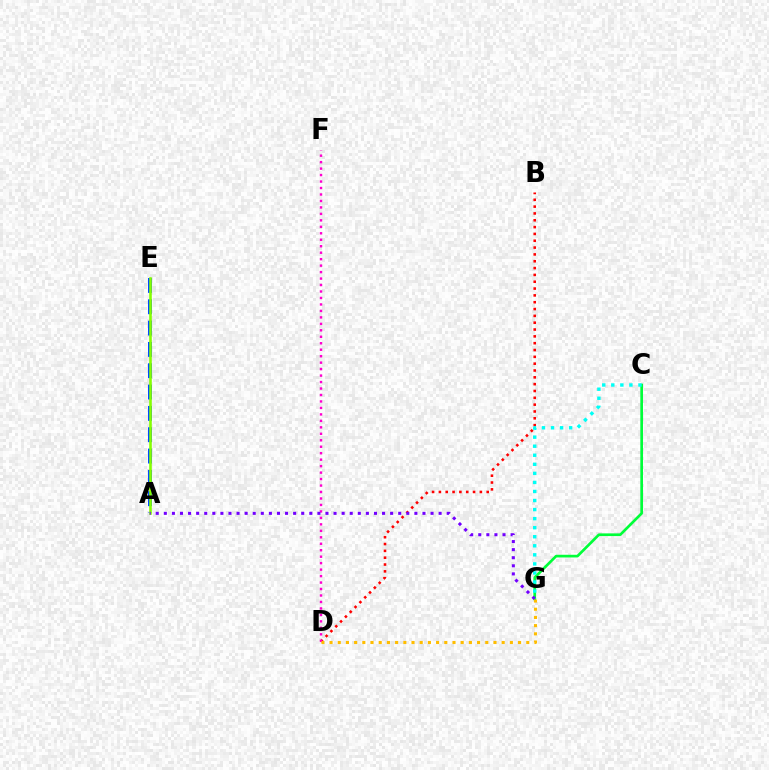{('C', 'G'): [{'color': '#00ff39', 'line_style': 'solid', 'thickness': 1.93}, {'color': '#00fff6', 'line_style': 'dotted', 'thickness': 2.46}], ('A', 'E'): [{'color': '#004bff', 'line_style': 'dashed', 'thickness': 2.9}, {'color': '#84ff00', 'line_style': 'solid', 'thickness': 1.86}], ('B', 'D'): [{'color': '#ff0000', 'line_style': 'dotted', 'thickness': 1.86}], ('D', 'F'): [{'color': '#ff00cf', 'line_style': 'dotted', 'thickness': 1.76}], ('A', 'G'): [{'color': '#7200ff', 'line_style': 'dotted', 'thickness': 2.2}], ('D', 'G'): [{'color': '#ffbd00', 'line_style': 'dotted', 'thickness': 2.23}]}